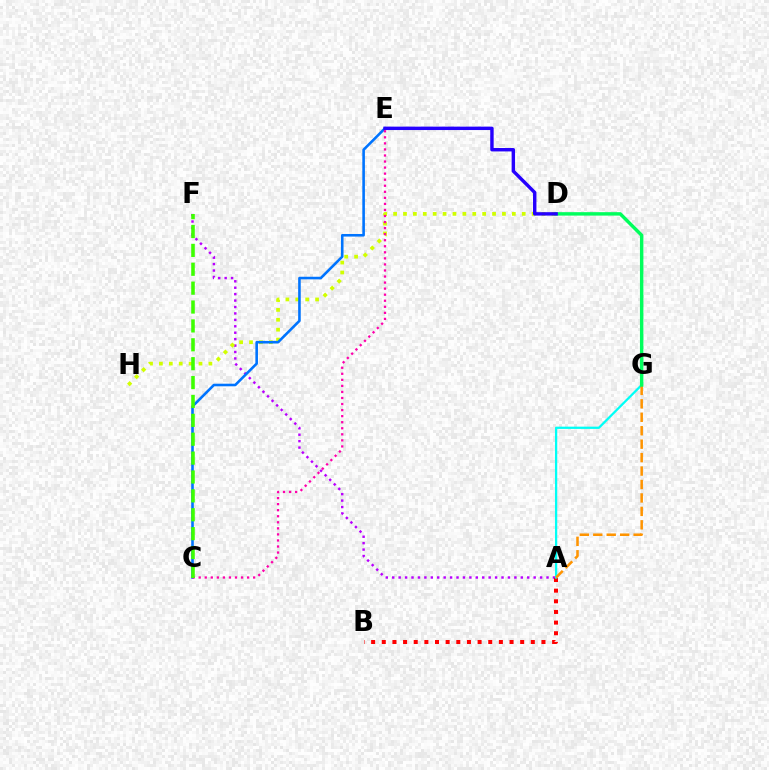{('A', 'F'): [{'color': '#b900ff', 'line_style': 'dotted', 'thickness': 1.75}], ('D', 'H'): [{'color': '#d1ff00', 'line_style': 'dotted', 'thickness': 2.69}], ('C', 'E'): [{'color': '#0074ff', 'line_style': 'solid', 'thickness': 1.87}, {'color': '#ff00ac', 'line_style': 'dotted', 'thickness': 1.64}], ('A', 'B'): [{'color': '#ff0000', 'line_style': 'dotted', 'thickness': 2.89}], ('A', 'G'): [{'color': '#00fff6', 'line_style': 'solid', 'thickness': 1.63}, {'color': '#ff9400', 'line_style': 'dashed', 'thickness': 1.83}], ('D', 'G'): [{'color': '#00ff5c', 'line_style': 'solid', 'thickness': 2.47}], ('D', 'E'): [{'color': '#2500ff', 'line_style': 'solid', 'thickness': 2.46}], ('C', 'F'): [{'color': '#3dff00', 'line_style': 'dashed', 'thickness': 2.57}]}